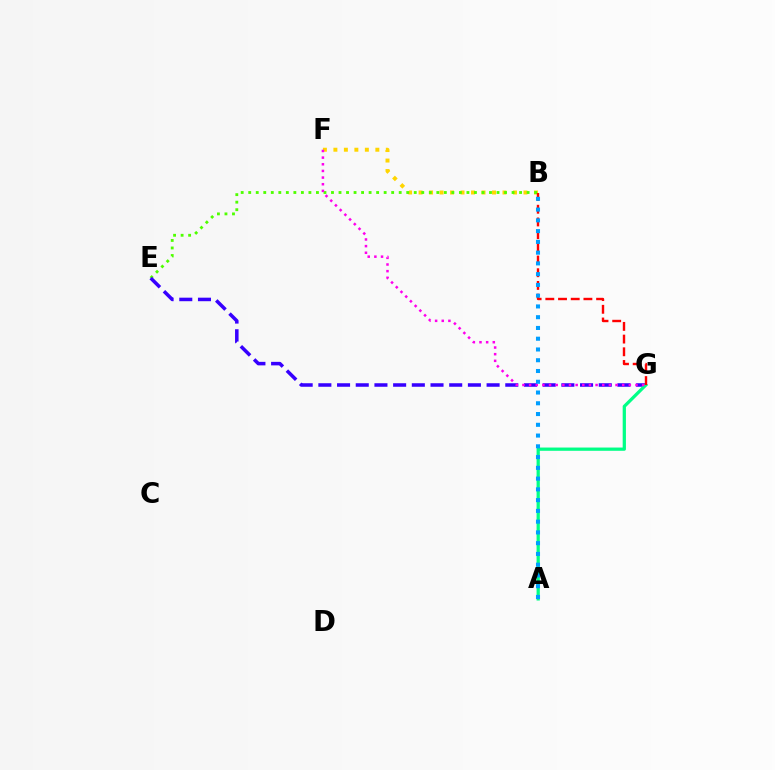{('B', 'F'): [{'color': '#ffd500', 'line_style': 'dotted', 'thickness': 2.85}], ('B', 'E'): [{'color': '#4fff00', 'line_style': 'dotted', 'thickness': 2.04}], ('E', 'G'): [{'color': '#3700ff', 'line_style': 'dashed', 'thickness': 2.54}], ('A', 'G'): [{'color': '#00ff86', 'line_style': 'solid', 'thickness': 2.34}], ('B', 'G'): [{'color': '#ff0000', 'line_style': 'dashed', 'thickness': 1.72}], ('F', 'G'): [{'color': '#ff00ed', 'line_style': 'dotted', 'thickness': 1.81}], ('A', 'B'): [{'color': '#009eff', 'line_style': 'dotted', 'thickness': 2.92}]}